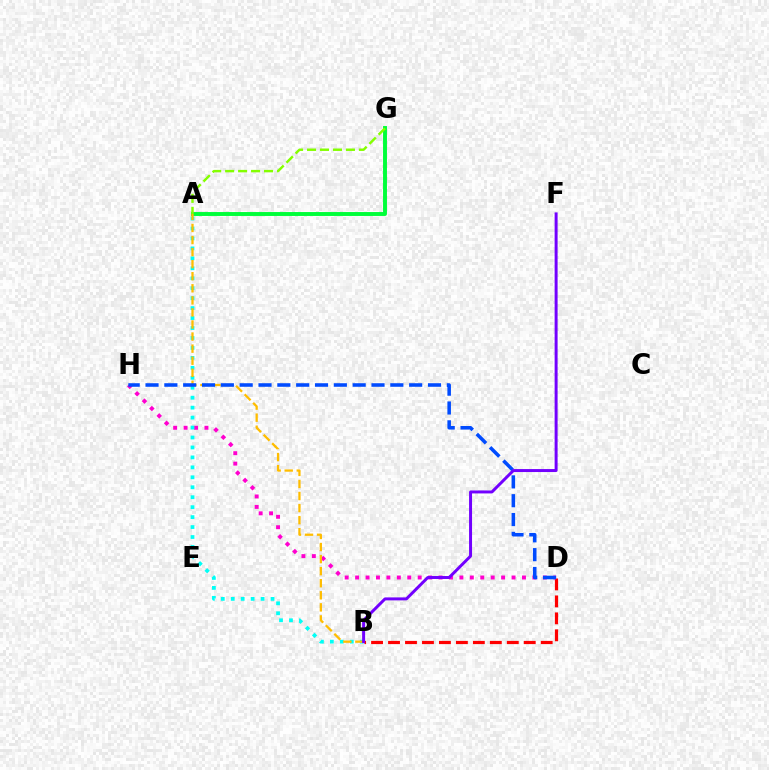{('B', 'D'): [{'color': '#ff0000', 'line_style': 'dashed', 'thickness': 2.3}], ('A', 'G'): [{'color': '#00ff39', 'line_style': 'solid', 'thickness': 2.82}, {'color': '#84ff00', 'line_style': 'dashed', 'thickness': 1.76}], ('D', 'H'): [{'color': '#ff00cf', 'line_style': 'dotted', 'thickness': 2.83}, {'color': '#004bff', 'line_style': 'dashed', 'thickness': 2.56}], ('A', 'B'): [{'color': '#00fff6', 'line_style': 'dotted', 'thickness': 2.7}, {'color': '#ffbd00', 'line_style': 'dashed', 'thickness': 1.64}], ('B', 'F'): [{'color': '#7200ff', 'line_style': 'solid', 'thickness': 2.14}]}